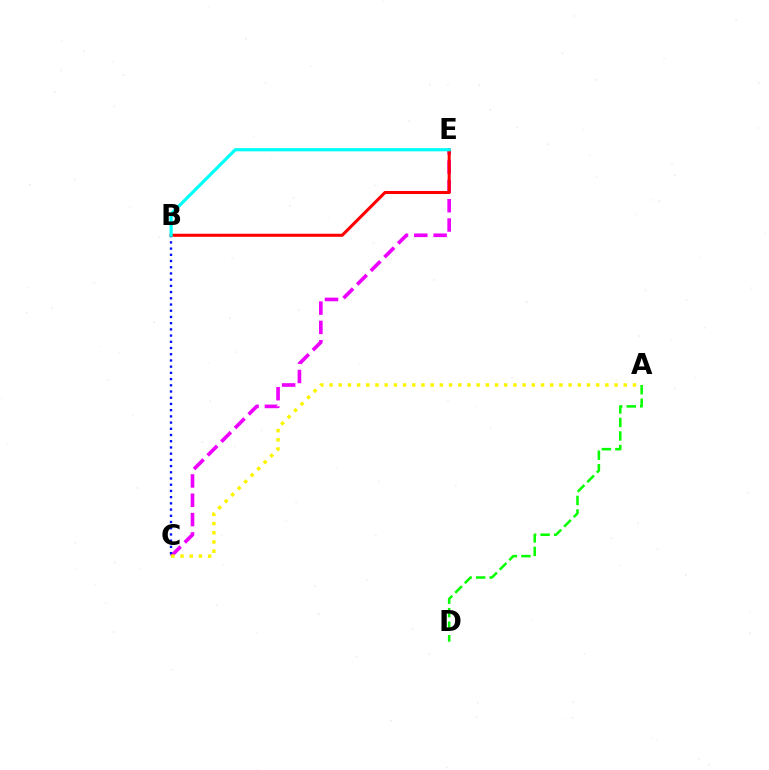{('C', 'E'): [{'color': '#ee00ff', 'line_style': 'dashed', 'thickness': 2.62}], ('B', 'C'): [{'color': '#0010ff', 'line_style': 'dotted', 'thickness': 1.69}], ('A', 'C'): [{'color': '#fcf500', 'line_style': 'dotted', 'thickness': 2.5}], ('B', 'E'): [{'color': '#ff0000', 'line_style': 'solid', 'thickness': 2.2}, {'color': '#00fff6', 'line_style': 'solid', 'thickness': 2.3}], ('A', 'D'): [{'color': '#08ff00', 'line_style': 'dashed', 'thickness': 1.84}]}